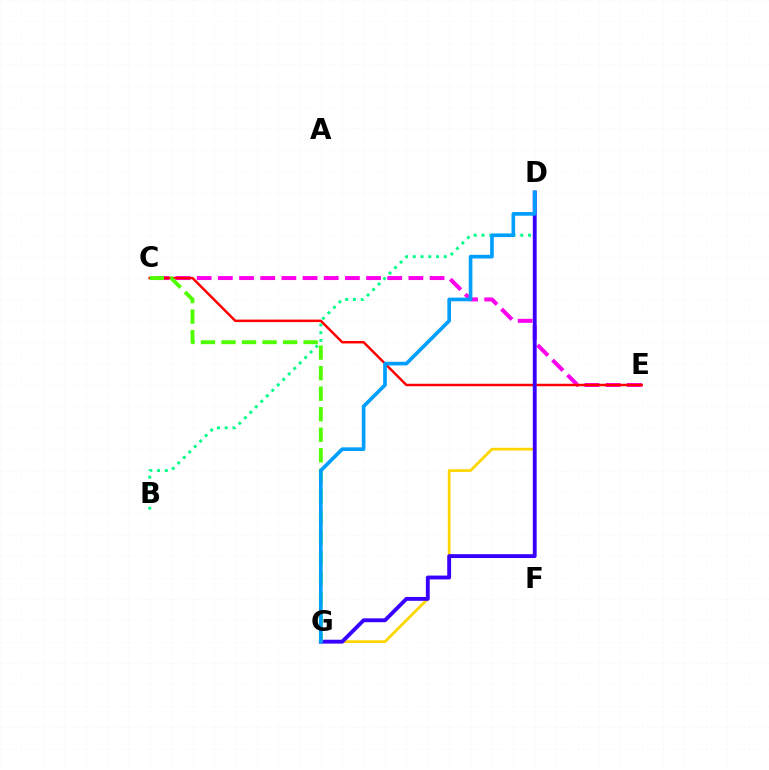{('B', 'D'): [{'color': '#00ff86', 'line_style': 'dotted', 'thickness': 2.11}], ('C', 'E'): [{'color': '#ff00ed', 'line_style': 'dashed', 'thickness': 2.88}, {'color': '#ff0000', 'line_style': 'solid', 'thickness': 1.79}], ('D', 'G'): [{'color': '#ffd500', 'line_style': 'solid', 'thickness': 1.98}, {'color': '#3700ff', 'line_style': 'solid', 'thickness': 2.78}, {'color': '#009eff', 'line_style': 'solid', 'thickness': 2.63}], ('C', 'G'): [{'color': '#4fff00', 'line_style': 'dashed', 'thickness': 2.79}]}